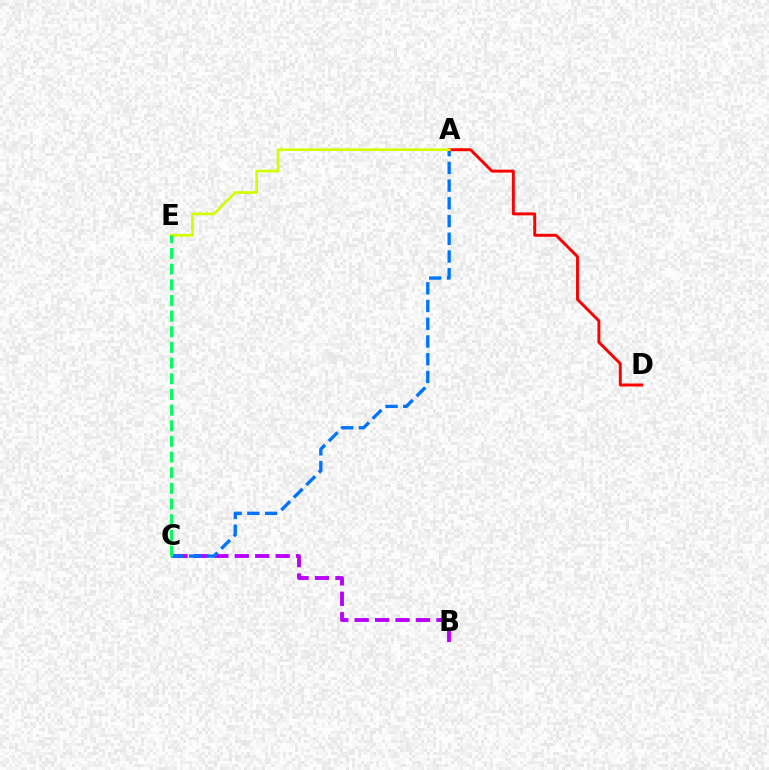{('B', 'C'): [{'color': '#b900ff', 'line_style': 'dashed', 'thickness': 2.78}], ('A', 'C'): [{'color': '#0074ff', 'line_style': 'dashed', 'thickness': 2.41}], ('A', 'D'): [{'color': '#ff0000', 'line_style': 'solid', 'thickness': 2.12}], ('A', 'E'): [{'color': '#d1ff00', 'line_style': 'solid', 'thickness': 1.93}], ('C', 'E'): [{'color': '#00ff5c', 'line_style': 'dashed', 'thickness': 2.13}]}